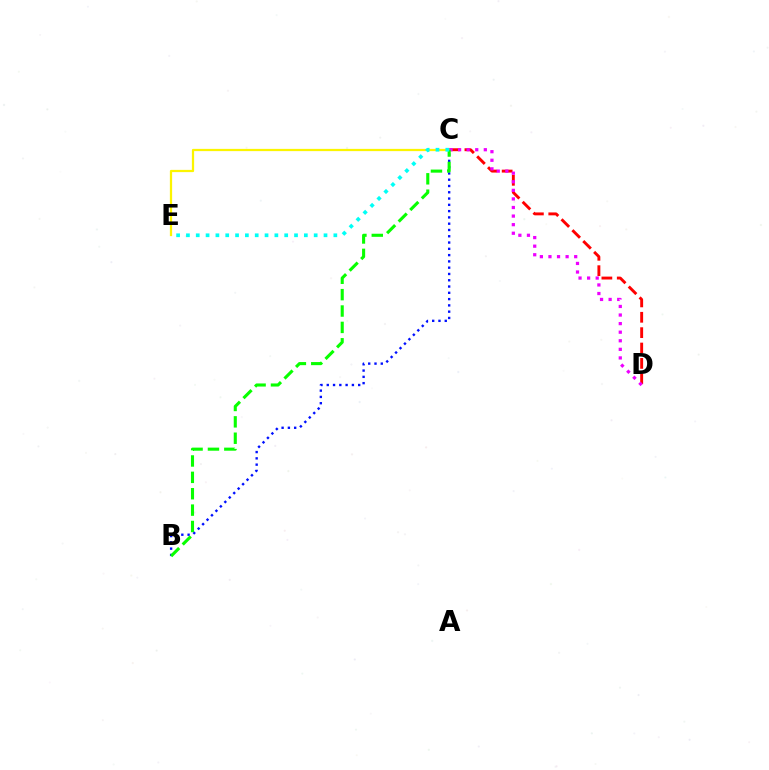{('C', 'D'): [{'color': '#ff0000', 'line_style': 'dashed', 'thickness': 2.09}, {'color': '#ee00ff', 'line_style': 'dotted', 'thickness': 2.33}], ('C', 'E'): [{'color': '#fcf500', 'line_style': 'solid', 'thickness': 1.61}, {'color': '#00fff6', 'line_style': 'dotted', 'thickness': 2.67}], ('B', 'C'): [{'color': '#0010ff', 'line_style': 'dotted', 'thickness': 1.71}, {'color': '#08ff00', 'line_style': 'dashed', 'thickness': 2.23}]}